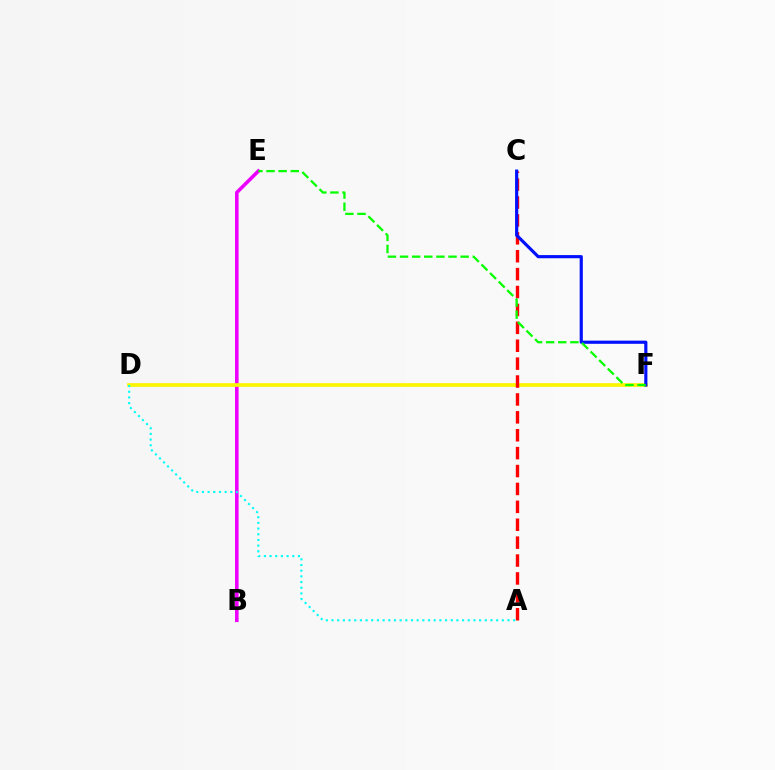{('B', 'E'): [{'color': '#ee00ff', 'line_style': 'solid', 'thickness': 2.57}], ('D', 'F'): [{'color': '#fcf500', 'line_style': 'solid', 'thickness': 2.65}], ('A', 'C'): [{'color': '#ff0000', 'line_style': 'dashed', 'thickness': 2.43}], ('A', 'D'): [{'color': '#00fff6', 'line_style': 'dotted', 'thickness': 1.54}], ('C', 'F'): [{'color': '#0010ff', 'line_style': 'solid', 'thickness': 2.28}], ('E', 'F'): [{'color': '#08ff00', 'line_style': 'dashed', 'thickness': 1.65}]}